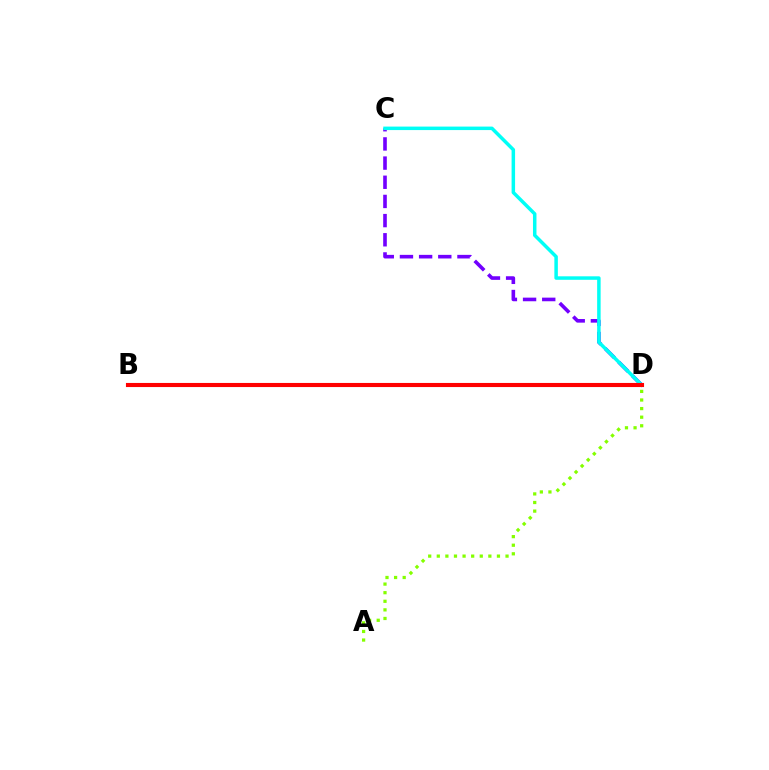{('C', 'D'): [{'color': '#7200ff', 'line_style': 'dashed', 'thickness': 2.6}, {'color': '#00fff6', 'line_style': 'solid', 'thickness': 2.51}], ('A', 'D'): [{'color': '#84ff00', 'line_style': 'dotted', 'thickness': 2.33}], ('B', 'D'): [{'color': '#ff0000', 'line_style': 'solid', 'thickness': 2.95}]}